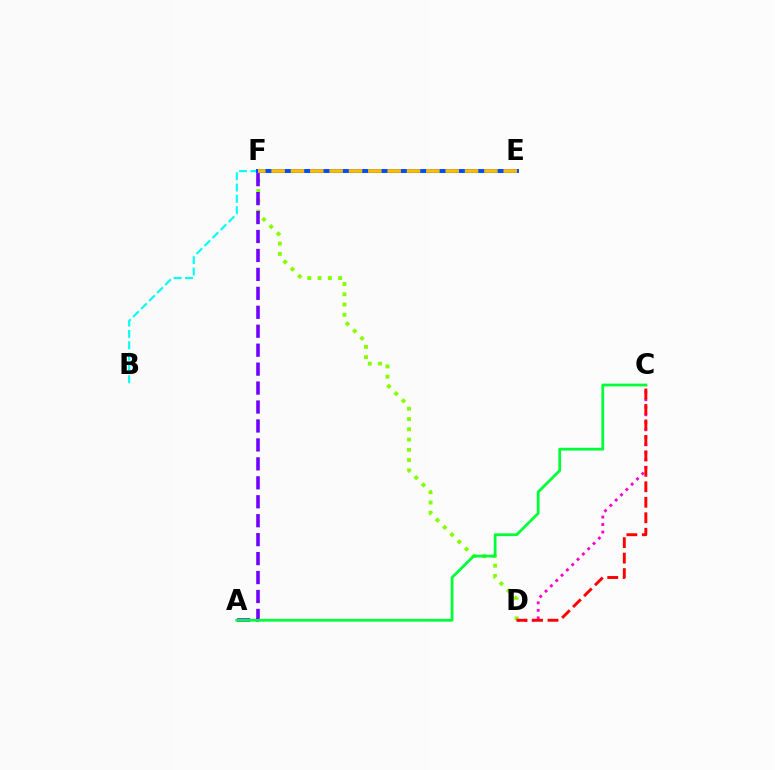{('D', 'F'): [{'color': '#84ff00', 'line_style': 'dotted', 'thickness': 2.79}], ('B', 'F'): [{'color': '#00fff6', 'line_style': 'dashed', 'thickness': 1.54}], ('C', 'D'): [{'color': '#ff00cf', 'line_style': 'dotted', 'thickness': 2.04}, {'color': '#ff0000', 'line_style': 'dashed', 'thickness': 2.1}], ('E', 'F'): [{'color': '#004bff', 'line_style': 'solid', 'thickness': 2.83}, {'color': '#ffbd00', 'line_style': 'dashed', 'thickness': 2.63}], ('A', 'F'): [{'color': '#7200ff', 'line_style': 'dashed', 'thickness': 2.57}], ('A', 'C'): [{'color': '#00ff39', 'line_style': 'solid', 'thickness': 2.0}]}